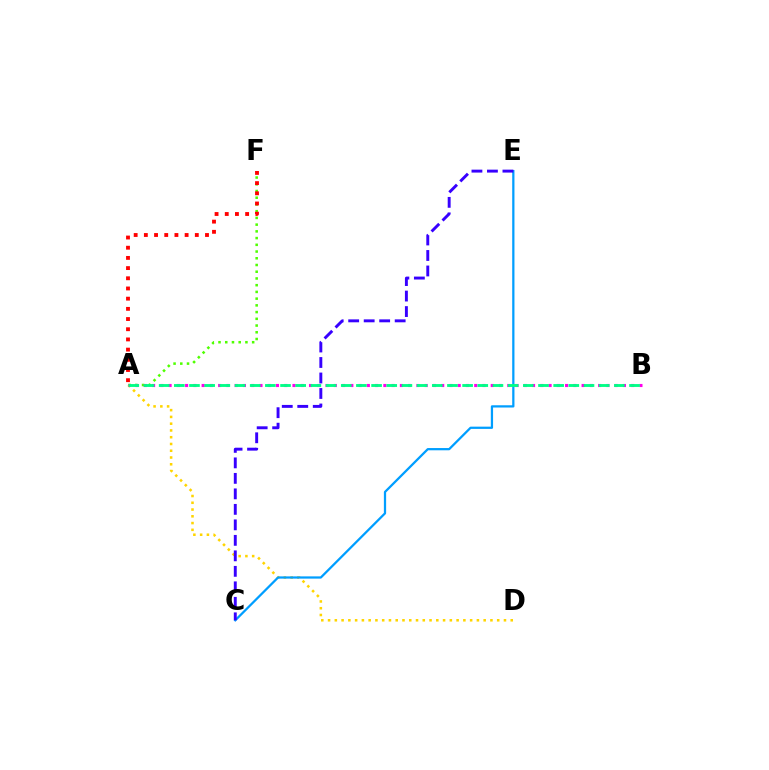{('A', 'F'): [{'color': '#4fff00', 'line_style': 'dotted', 'thickness': 1.83}, {'color': '#ff0000', 'line_style': 'dotted', 'thickness': 2.77}], ('A', 'D'): [{'color': '#ffd500', 'line_style': 'dotted', 'thickness': 1.84}], ('C', 'E'): [{'color': '#009eff', 'line_style': 'solid', 'thickness': 1.62}, {'color': '#3700ff', 'line_style': 'dashed', 'thickness': 2.1}], ('A', 'B'): [{'color': '#ff00ed', 'line_style': 'dotted', 'thickness': 2.24}, {'color': '#00ff86', 'line_style': 'dashed', 'thickness': 2.06}]}